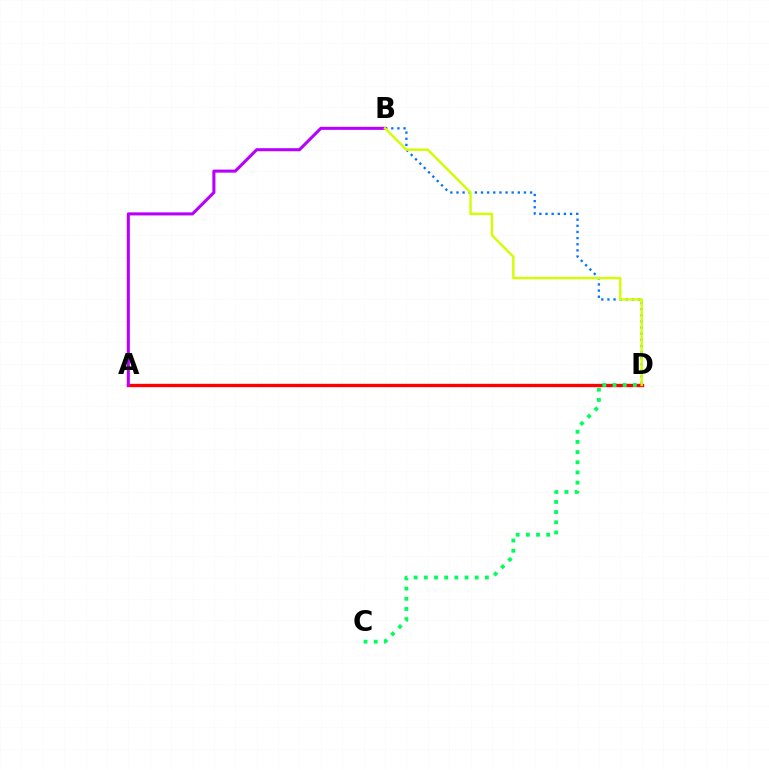{('A', 'D'): [{'color': '#ff0000', 'line_style': 'solid', 'thickness': 2.41}], ('B', 'D'): [{'color': '#0074ff', 'line_style': 'dotted', 'thickness': 1.67}, {'color': '#d1ff00', 'line_style': 'solid', 'thickness': 1.73}], ('A', 'B'): [{'color': '#b900ff', 'line_style': 'solid', 'thickness': 2.2}], ('C', 'D'): [{'color': '#00ff5c', 'line_style': 'dotted', 'thickness': 2.76}]}